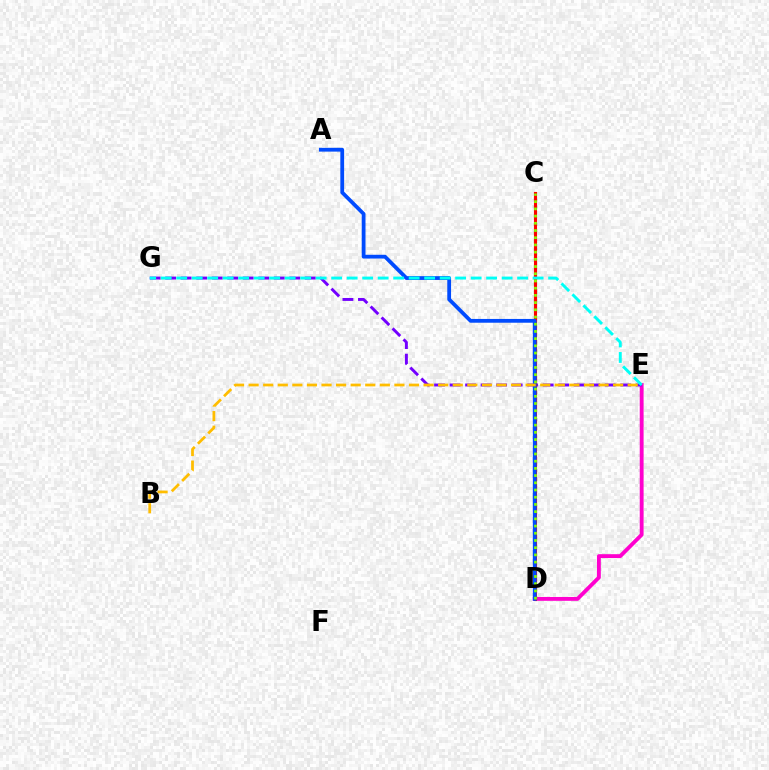{('D', 'E'): [{'color': '#ff00cf', 'line_style': 'solid', 'thickness': 2.78}], ('E', 'G'): [{'color': '#7200ff', 'line_style': 'dashed', 'thickness': 2.11}, {'color': '#00fff6', 'line_style': 'dashed', 'thickness': 2.11}], ('C', 'D'): [{'color': '#00ff39', 'line_style': 'dotted', 'thickness': 2.31}, {'color': '#ff0000', 'line_style': 'solid', 'thickness': 2.24}, {'color': '#84ff00', 'line_style': 'dotted', 'thickness': 1.96}], ('A', 'D'): [{'color': '#004bff', 'line_style': 'solid', 'thickness': 2.72}], ('B', 'E'): [{'color': '#ffbd00', 'line_style': 'dashed', 'thickness': 1.98}]}